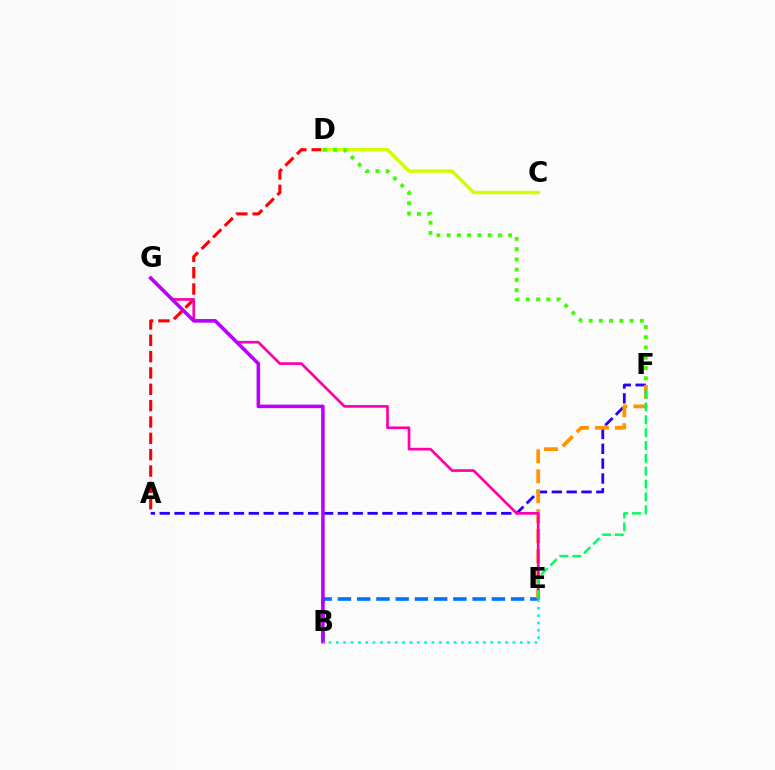{('A', 'F'): [{'color': '#2500ff', 'line_style': 'dashed', 'thickness': 2.02}], ('A', 'D'): [{'color': '#ff0000', 'line_style': 'dashed', 'thickness': 2.22}], ('C', 'D'): [{'color': '#d1ff00', 'line_style': 'solid', 'thickness': 2.46}], ('B', 'E'): [{'color': '#0074ff', 'line_style': 'dashed', 'thickness': 2.61}, {'color': '#00fff6', 'line_style': 'dotted', 'thickness': 2.0}], ('E', 'F'): [{'color': '#ff9400', 'line_style': 'dashed', 'thickness': 2.71}, {'color': '#00ff5c', 'line_style': 'dashed', 'thickness': 1.75}], ('E', 'G'): [{'color': '#ff00ac', 'line_style': 'solid', 'thickness': 1.94}], ('D', 'F'): [{'color': '#3dff00', 'line_style': 'dotted', 'thickness': 2.78}], ('B', 'G'): [{'color': '#b900ff', 'line_style': 'solid', 'thickness': 2.55}]}